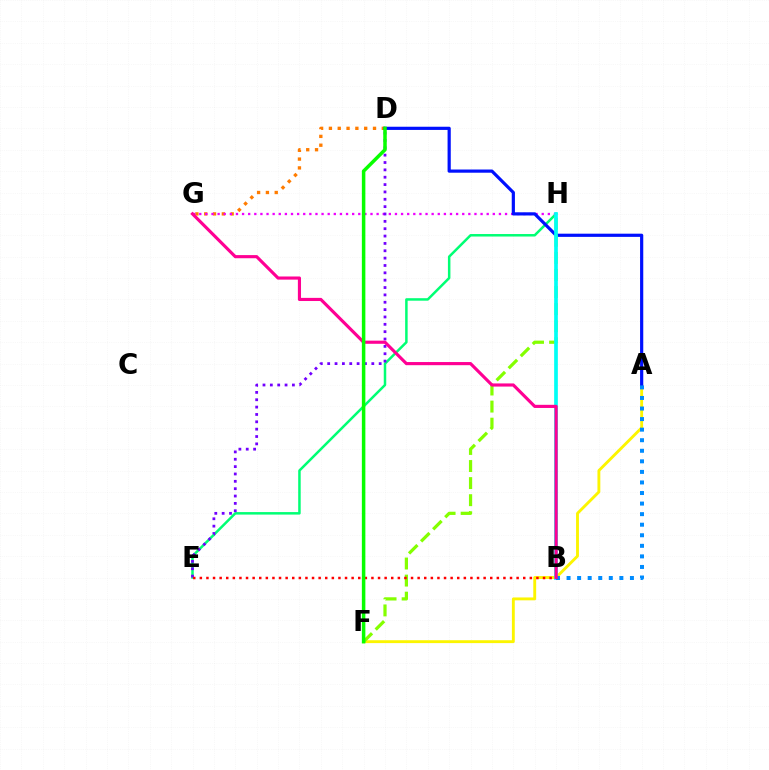{('E', 'H'): [{'color': '#00ff74', 'line_style': 'solid', 'thickness': 1.8}], ('D', 'G'): [{'color': '#ff7c00', 'line_style': 'dotted', 'thickness': 2.4}], ('A', 'F'): [{'color': '#fcf500', 'line_style': 'solid', 'thickness': 2.07}], ('G', 'H'): [{'color': '#ee00ff', 'line_style': 'dotted', 'thickness': 1.66}], ('A', 'D'): [{'color': '#0010ff', 'line_style': 'solid', 'thickness': 2.3}], ('F', 'H'): [{'color': '#84ff00', 'line_style': 'dashed', 'thickness': 2.32}], ('B', 'H'): [{'color': '#00fff6', 'line_style': 'solid', 'thickness': 2.65}], ('A', 'B'): [{'color': '#008cff', 'line_style': 'dotted', 'thickness': 2.87}], ('D', 'E'): [{'color': '#7200ff', 'line_style': 'dotted', 'thickness': 2.0}], ('B', 'E'): [{'color': '#ff0000', 'line_style': 'dotted', 'thickness': 1.79}], ('B', 'G'): [{'color': '#ff0094', 'line_style': 'solid', 'thickness': 2.26}], ('D', 'F'): [{'color': '#08ff00', 'line_style': 'solid', 'thickness': 2.53}]}